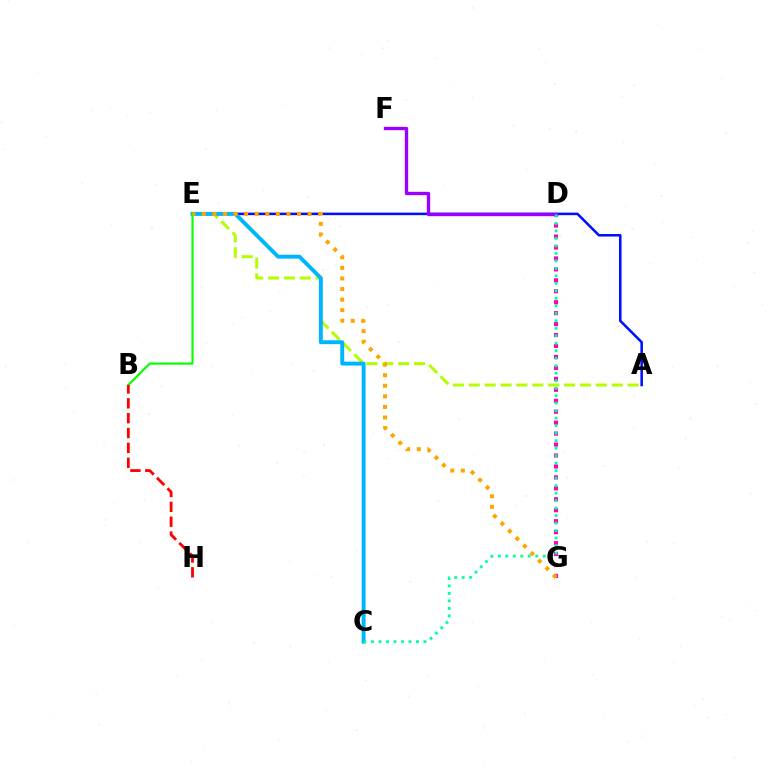{('A', 'E'): [{'color': '#b3ff00', 'line_style': 'dashed', 'thickness': 2.16}, {'color': '#0010ff', 'line_style': 'solid', 'thickness': 1.83}], ('C', 'E'): [{'color': '#00b5ff', 'line_style': 'solid', 'thickness': 2.82}], ('D', 'G'): [{'color': '#ff00bd', 'line_style': 'dotted', 'thickness': 2.97}], ('D', 'F'): [{'color': '#9b00ff', 'line_style': 'solid', 'thickness': 2.41}], ('B', 'E'): [{'color': '#08ff00', 'line_style': 'solid', 'thickness': 1.56}], ('C', 'D'): [{'color': '#00ff9d', 'line_style': 'dotted', 'thickness': 2.04}], ('E', 'G'): [{'color': '#ffa500', 'line_style': 'dotted', 'thickness': 2.87}], ('B', 'H'): [{'color': '#ff0000', 'line_style': 'dashed', 'thickness': 2.02}]}